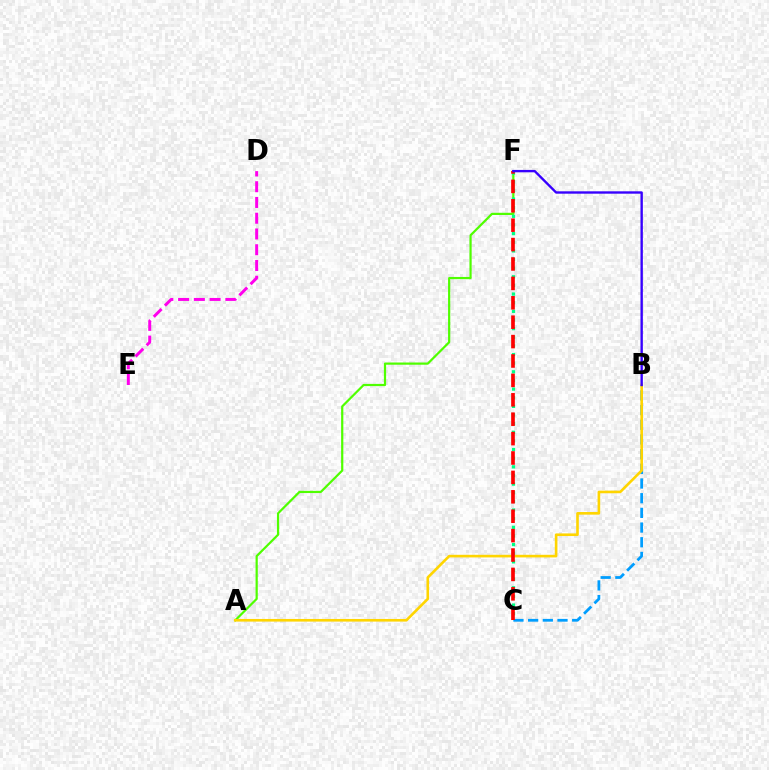{('B', 'C'): [{'color': '#009eff', 'line_style': 'dashed', 'thickness': 1.99}], ('A', 'F'): [{'color': '#4fff00', 'line_style': 'solid', 'thickness': 1.59}], ('C', 'F'): [{'color': '#00ff86', 'line_style': 'dotted', 'thickness': 2.35}, {'color': '#ff0000', 'line_style': 'dashed', 'thickness': 2.64}], ('A', 'B'): [{'color': '#ffd500', 'line_style': 'solid', 'thickness': 1.89}], ('D', 'E'): [{'color': '#ff00ed', 'line_style': 'dashed', 'thickness': 2.14}], ('B', 'F'): [{'color': '#3700ff', 'line_style': 'solid', 'thickness': 1.71}]}